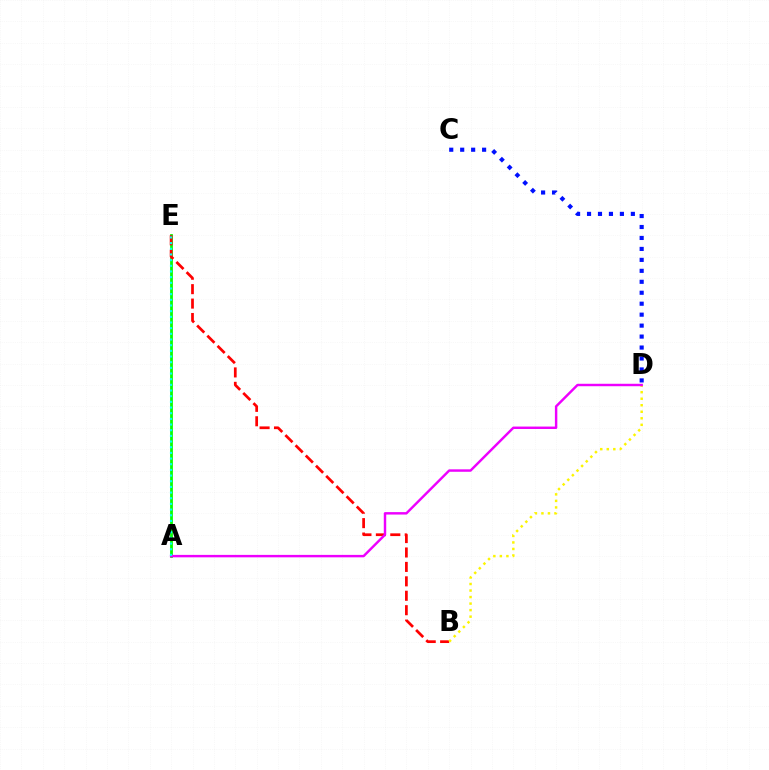{('A', 'E'): [{'color': '#08ff00', 'line_style': 'solid', 'thickness': 2.01}, {'color': '#00fff6', 'line_style': 'dotted', 'thickness': 1.54}], ('B', 'E'): [{'color': '#ff0000', 'line_style': 'dashed', 'thickness': 1.96}], ('B', 'D'): [{'color': '#fcf500', 'line_style': 'dotted', 'thickness': 1.77}], ('A', 'D'): [{'color': '#ee00ff', 'line_style': 'solid', 'thickness': 1.76}], ('C', 'D'): [{'color': '#0010ff', 'line_style': 'dotted', 'thickness': 2.98}]}